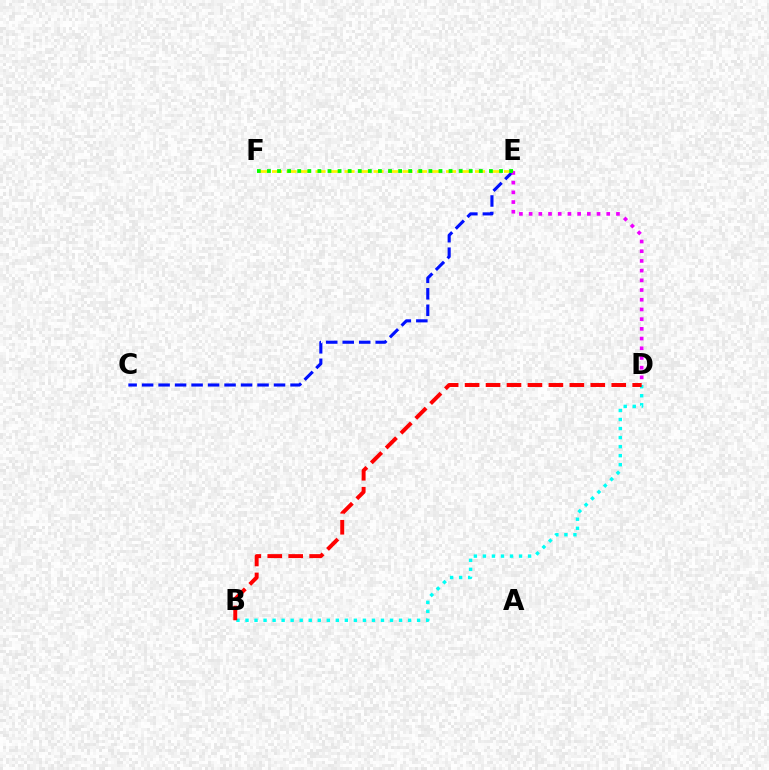{('C', 'E'): [{'color': '#0010ff', 'line_style': 'dashed', 'thickness': 2.24}], ('E', 'F'): [{'color': '#fcf500', 'line_style': 'dashed', 'thickness': 1.97}, {'color': '#08ff00', 'line_style': 'dotted', 'thickness': 2.74}], ('B', 'D'): [{'color': '#00fff6', 'line_style': 'dotted', 'thickness': 2.45}, {'color': '#ff0000', 'line_style': 'dashed', 'thickness': 2.85}], ('D', 'E'): [{'color': '#ee00ff', 'line_style': 'dotted', 'thickness': 2.64}]}